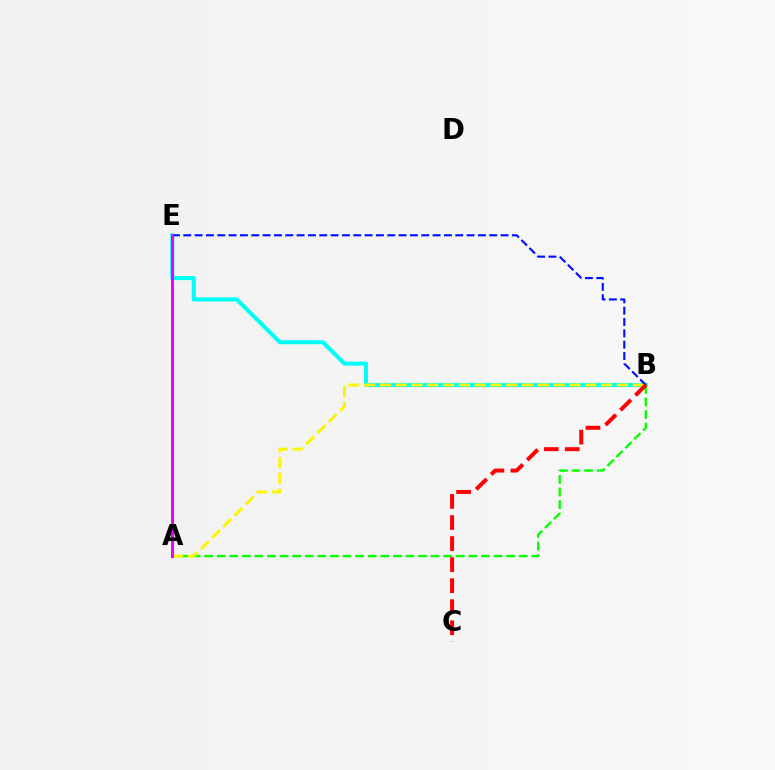{('B', 'E'): [{'color': '#00fff6', 'line_style': 'solid', 'thickness': 2.93}, {'color': '#0010ff', 'line_style': 'dashed', 'thickness': 1.54}], ('A', 'B'): [{'color': '#08ff00', 'line_style': 'dashed', 'thickness': 1.71}, {'color': '#fcf500', 'line_style': 'dashed', 'thickness': 2.15}], ('A', 'E'): [{'color': '#ee00ff', 'line_style': 'solid', 'thickness': 2.15}], ('B', 'C'): [{'color': '#ff0000', 'line_style': 'dashed', 'thickness': 2.86}]}